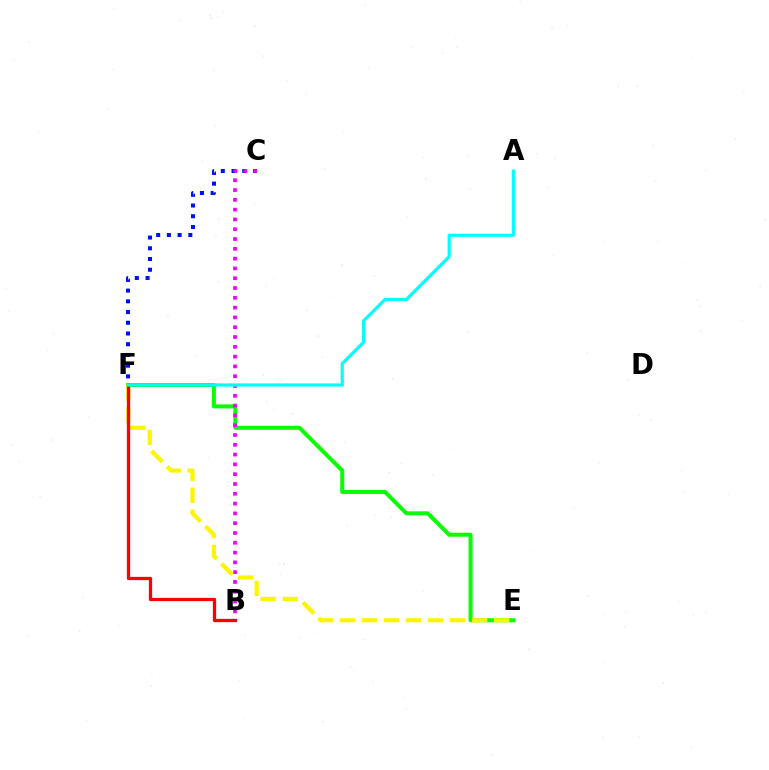{('E', 'F'): [{'color': '#08ff00', 'line_style': 'solid', 'thickness': 2.89}, {'color': '#fcf500', 'line_style': 'dashed', 'thickness': 2.99}], ('C', 'F'): [{'color': '#0010ff', 'line_style': 'dotted', 'thickness': 2.91}], ('B', 'C'): [{'color': '#ee00ff', 'line_style': 'dotted', 'thickness': 2.66}], ('B', 'F'): [{'color': '#ff0000', 'line_style': 'solid', 'thickness': 2.36}], ('A', 'F'): [{'color': '#00fff6', 'line_style': 'solid', 'thickness': 2.27}]}